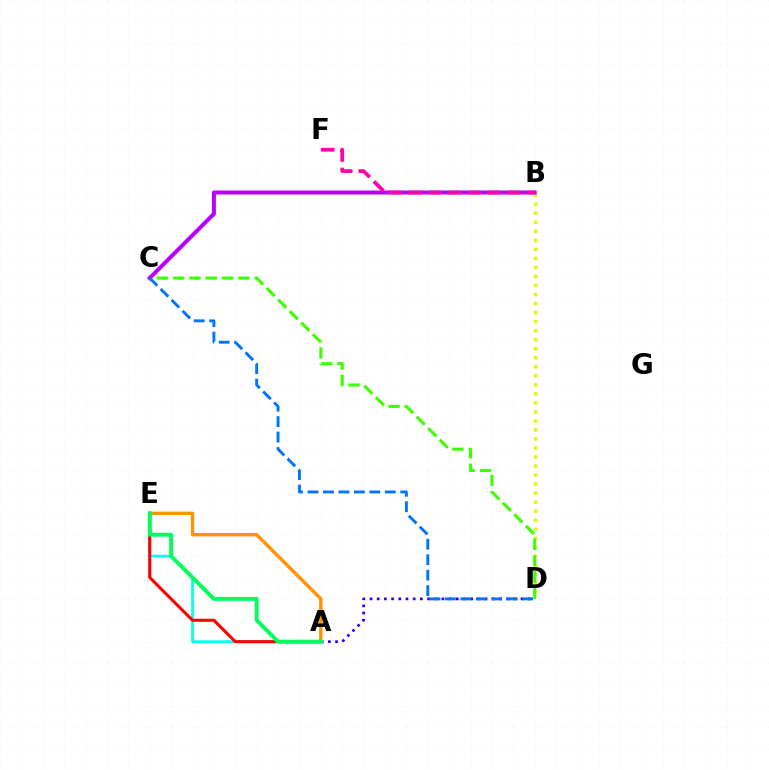{('A', 'E'): [{'color': '#00fff6', 'line_style': 'solid', 'thickness': 1.95}, {'color': '#ff0000', 'line_style': 'solid', 'thickness': 2.21}, {'color': '#ff9400', 'line_style': 'solid', 'thickness': 2.44}, {'color': '#00ff5c', 'line_style': 'solid', 'thickness': 2.82}], ('B', 'D'): [{'color': '#d1ff00', 'line_style': 'dotted', 'thickness': 2.45}], ('C', 'D'): [{'color': '#3dff00', 'line_style': 'dashed', 'thickness': 2.22}, {'color': '#0074ff', 'line_style': 'dashed', 'thickness': 2.1}], ('B', 'C'): [{'color': '#b900ff', 'line_style': 'solid', 'thickness': 2.88}], ('A', 'D'): [{'color': '#2500ff', 'line_style': 'dotted', 'thickness': 1.95}], ('B', 'F'): [{'color': '#ff00ac', 'line_style': 'dashed', 'thickness': 2.67}]}